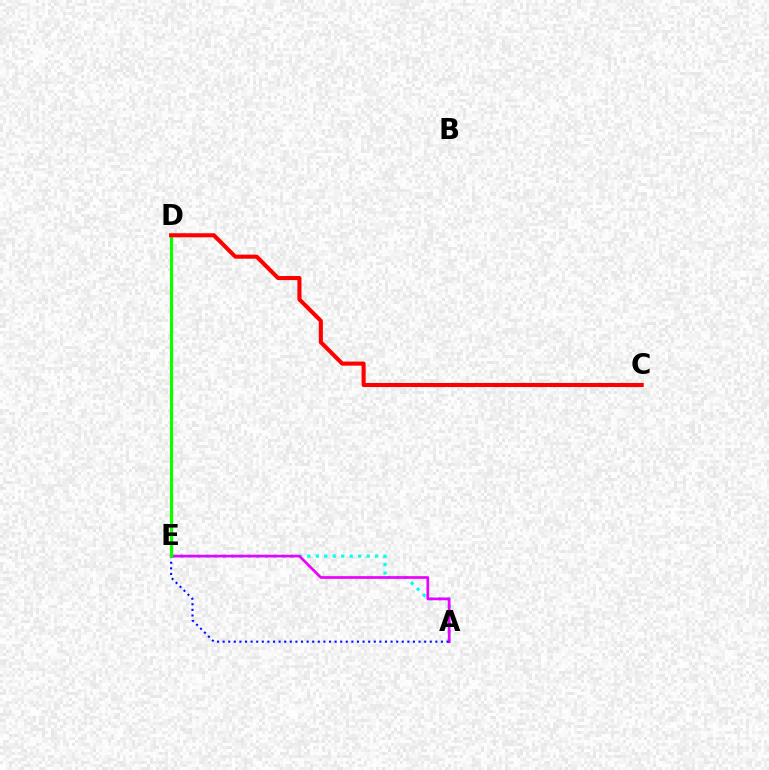{('A', 'E'): [{'color': '#00fff6', 'line_style': 'dotted', 'thickness': 2.3}, {'color': '#ee00ff', 'line_style': 'solid', 'thickness': 1.94}, {'color': '#0010ff', 'line_style': 'dotted', 'thickness': 1.52}], ('D', 'E'): [{'color': '#fcf500', 'line_style': 'dashed', 'thickness': 2.34}, {'color': '#08ff00', 'line_style': 'solid', 'thickness': 2.23}], ('C', 'D'): [{'color': '#ff0000', 'line_style': 'solid', 'thickness': 2.94}]}